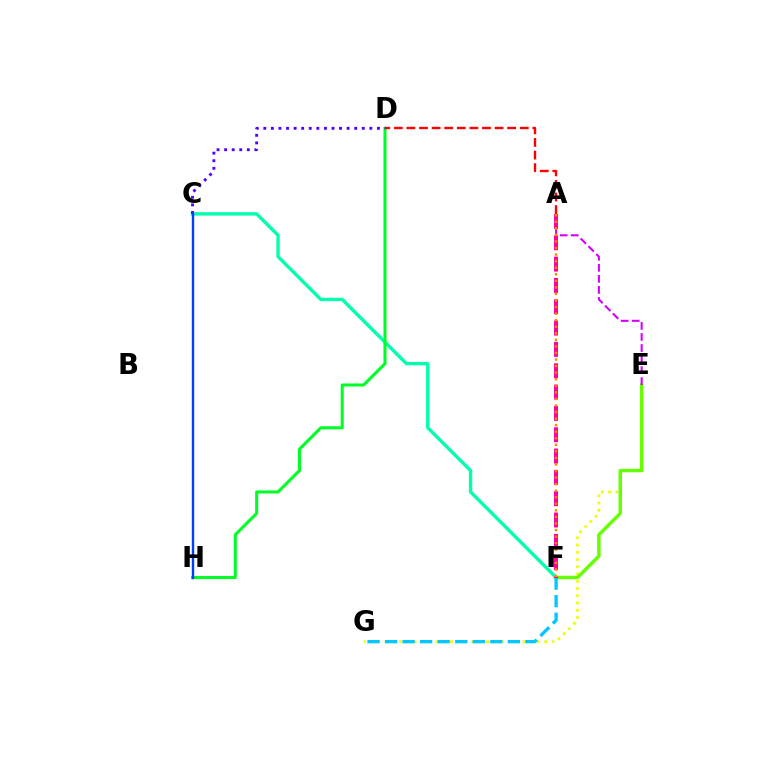{('C', 'F'): [{'color': '#00ffaf', 'line_style': 'solid', 'thickness': 2.42}], ('E', 'G'): [{'color': '#eeff00', 'line_style': 'dotted', 'thickness': 1.97}], ('E', 'F'): [{'color': '#66ff00', 'line_style': 'solid', 'thickness': 2.49}], ('F', 'G'): [{'color': '#00c7ff', 'line_style': 'dashed', 'thickness': 2.38}], ('A', 'E'): [{'color': '#d600ff', 'line_style': 'dashed', 'thickness': 1.5}], ('D', 'H'): [{'color': '#00ff27', 'line_style': 'solid', 'thickness': 2.2}], ('C', 'D'): [{'color': '#4f00ff', 'line_style': 'dotted', 'thickness': 2.06}], ('C', 'H'): [{'color': '#003fff', 'line_style': 'solid', 'thickness': 1.72}], ('A', 'F'): [{'color': '#ff00a0', 'line_style': 'dashed', 'thickness': 2.9}, {'color': '#ff8800', 'line_style': 'dotted', 'thickness': 1.78}], ('A', 'D'): [{'color': '#ff0000', 'line_style': 'dashed', 'thickness': 1.71}]}